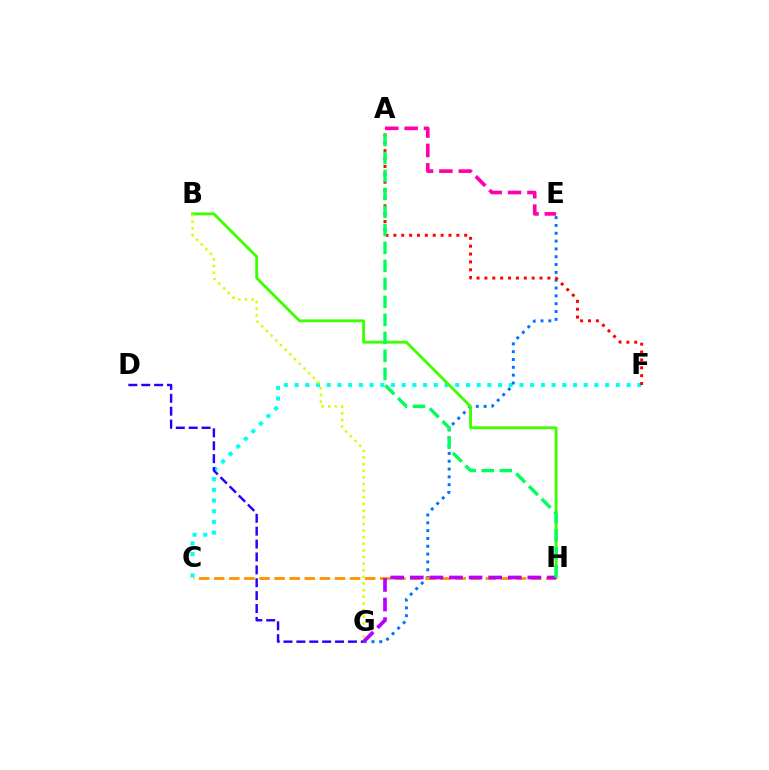{('C', 'F'): [{'color': '#00fff6', 'line_style': 'dotted', 'thickness': 2.91}], ('A', 'E'): [{'color': '#ff00ac', 'line_style': 'dashed', 'thickness': 2.63}], ('E', 'G'): [{'color': '#0074ff', 'line_style': 'dotted', 'thickness': 2.13}], ('D', 'G'): [{'color': '#2500ff', 'line_style': 'dashed', 'thickness': 1.75}], ('B', 'H'): [{'color': '#3dff00', 'line_style': 'solid', 'thickness': 2.06}], ('C', 'H'): [{'color': '#ff9400', 'line_style': 'dashed', 'thickness': 2.05}], ('B', 'G'): [{'color': '#d1ff00', 'line_style': 'dotted', 'thickness': 1.8}], ('G', 'H'): [{'color': '#b900ff', 'line_style': 'dashed', 'thickness': 2.66}], ('A', 'F'): [{'color': '#ff0000', 'line_style': 'dotted', 'thickness': 2.14}], ('A', 'H'): [{'color': '#00ff5c', 'line_style': 'dashed', 'thickness': 2.44}]}